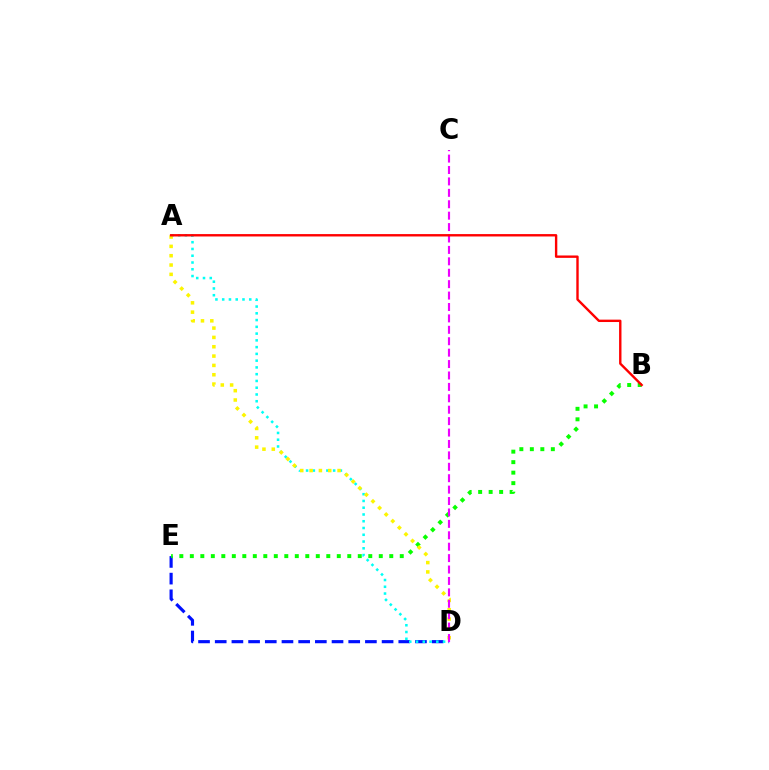{('D', 'E'): [{'color': '#0010ff', 'line_style': 'dashed', 'thickness': 2.27}], ('A', 'D'): [{'color': '#00fff6', 'line_style': 'dotted', 'thickness': 1.84}, {'color': '#fcf500', 'line_style': 'dotted', 'thickness': 2.54}], ('B', 'E'): [{'color': '#08ff00', 'line_style': 'dotted', 'thickness': 2.85}], ('C', 'D'): [{'color': '#ee00ff', 'line_style': 'dashed', 'thickness': 1.55}], ('A', 'B'): [{'color': '#ff0000', 'line_style': 'solid', 'thickness': 1.72}]}